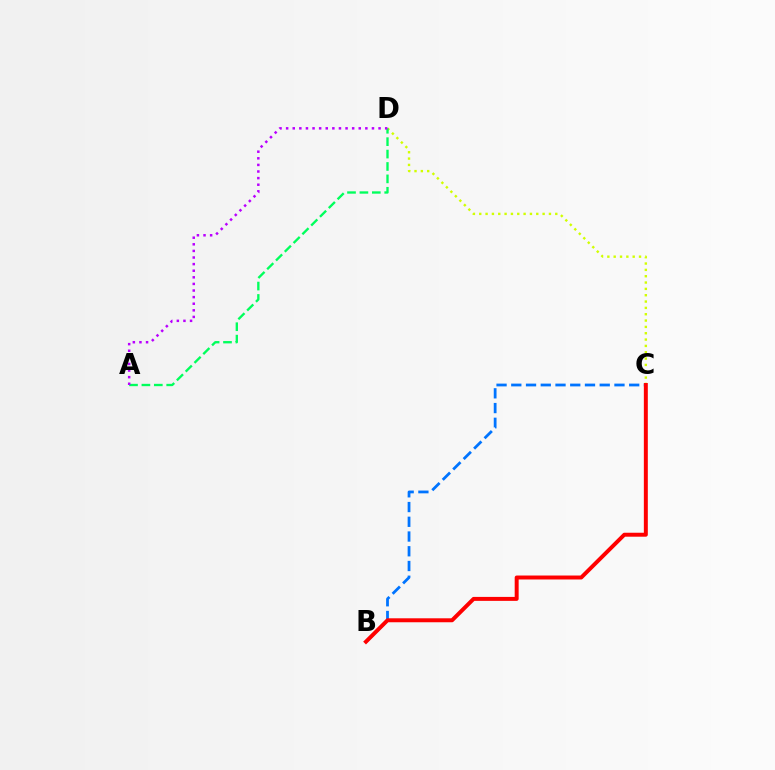{('C', 'D'): [{'color': '#d1ff00', 'line_style': 'dotted', 'thickness': 1.72}], ('A', 'D'): [{'color': '#00ff5c', 'line_style': 'dashed', 'thickness': 1.69}, {'color': '#b900ff', 'line_style': 'dotted', 'thickness': 1.79}], ('B', 'C'): [{'color': '#0074ff', 'line_style': 'dashed', 'thickness': 2.0}, {'color': '#ff0000', 'line_style': 'solid', 'thickness': 2.85}]}